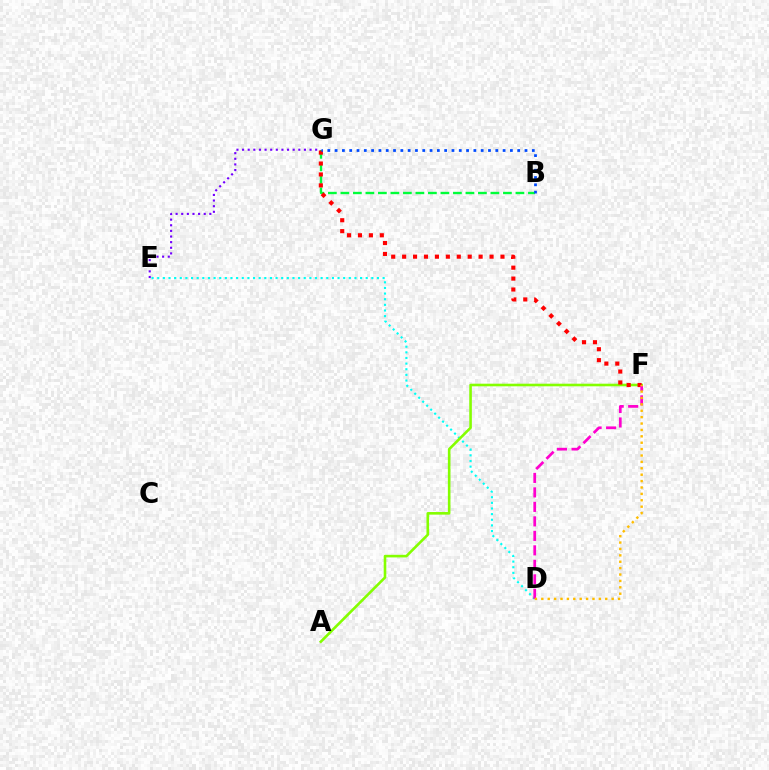{('B', 'G'): [{'color': '#00ff39', 'line_style': 'dashed', 'thickness': 1.7}, {'color': '#004bff', 'line_style': 'dotted', 'thickness': 1.98}], ('D', 'E'): [{'color': '#00fff6', 'line_style': 'dotted', 'thickness': 1.53}], ('A', 'F'): [{'color': '#84ff00', 'line_style': 'solid', 'thickness': 1.88}], ('F', 'G'): [{'color': '#ff0000', 'line_style': 'dotted', 'thickness': 2.97}], ('E', 'G'): [{'color': '#7200ff', 'line_style': 'dotted', 'thickness': 1.53}], ('D', 'F'): [{'color': '#ff00cf', 'line_style': 'dashed', 'thickness': 1.97}, {'color': '#ffbd00', 'line_style': 'dotted', 'thickness': 1.74}]}